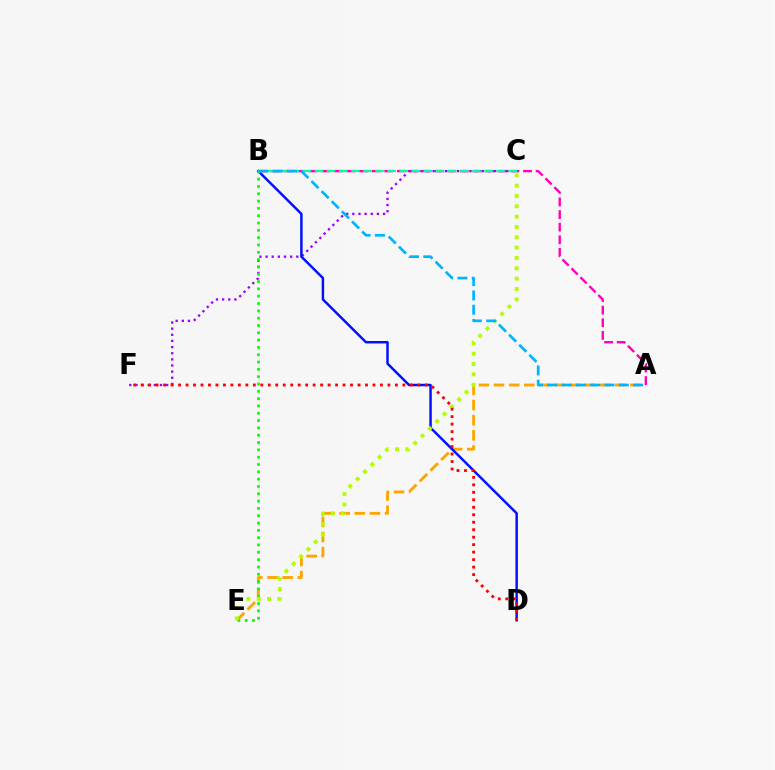{('A', 'E'): [{'color': '#ffa500', 'line_style': 'dashed', 'thickness': 2.06}], ('A', 'B'): [{'color': '#ff00bd', 'line_style': 'dashed', 'thickness': 1.71}, {'color': '#00b5ff', 'line_style': 'dashed', 'thickness': 1.94}], ('C', 'F'): [{'color': '#9b00ff', 'line_style': 'dotted', 'thickness': 1.67}], ('B', 'D'): [{'color': '#0010ff', 'line_style': 'solid', 'thickness': 1.78}], ('B', 'E'): [{'color': '#08ff00', 'line_style': 'dotted', 'thickness': 1.99}], ('C', 'E'): [{'color': '#b3ff00', 'line_style': 'dotted', 'thickness': 2.81}], ('B', 'C'): [{'color': '#00ff9d', 'line_style': 'dashed', 'thickness': 1.65}], ('D', 'F'): [{'color': '#ff0000', 'line_style': 'dotted', 'thickness': 2.03}]}